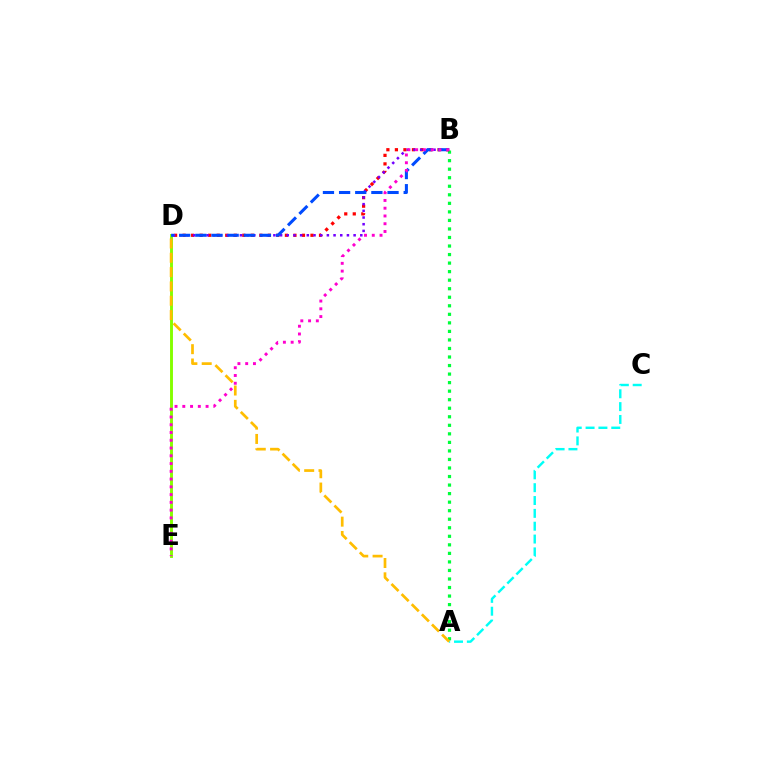{('A', 'B'): [{'color': '#00ff39', 'line_style': 'dotted', 'thickness': 2.32}], ('B', 'D'): [{'color': '#ff0000', 'line_style': 'dotted', 'thickness': 2.32}, {'color': '#7200ff', 'line_style': 'dotted', 'thickness': 1.82}, {'color': '#004bff', 'line_style': 'dashed', 'thickness': 2.19}], ('D', 'E'): [{'color': '#84ff00', 'line_style': 'solid', 'thickness': 2.09}], ('A', 'C'): [{'color': '#00fff6', 'line_style': 'dashed', 'thickness': 1.74}], ('A', 'D'): [{'color': '#ffbd00', 'line_style': 'dashed', 'thickness': 1.95}], ('B', 'E'): [{'color': '#ff00cf', 'line_style': 'dotted', 'thickness': 2.11}]}